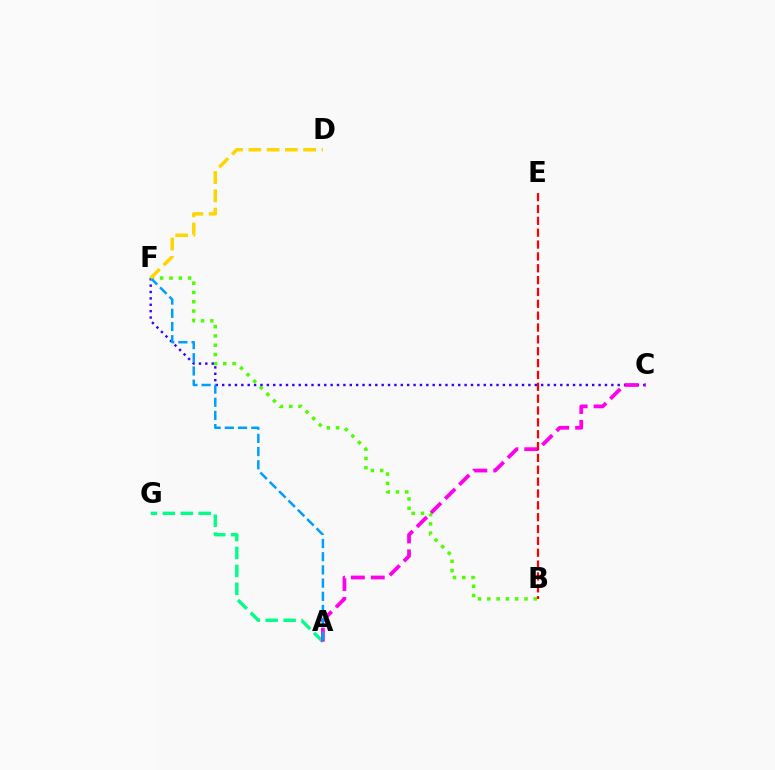{('A', 'G'): [{'color': '#00ff86', 'line_style': 'dashed', 'thickness': 2.44}], ('B', 'F'): [{'color': '#4fff00', 'line_style': 'dotted', 'thickness': 2.52}], ('C', 'F'): [{'color': '#3700ff', 'line_style': 'dotted', 'thickness': 1.73}], ('A', 'C'): [{'color': '#ff00ed', 'line_style': 'dashed', 'thickness': 2.7}], ('A', 'F'): [{'color': '#009eff', 'line_style': 'dashed', 'thickness': 1.79}], ('D', 'F'): [{'color': '#ffd500', 'line_style': 'dashed', 'thickness': 2.48}], ('B', 'E'): [{'color': '#ff0000', 'line_style': 'dashed', 'thickness': 1.61}]}